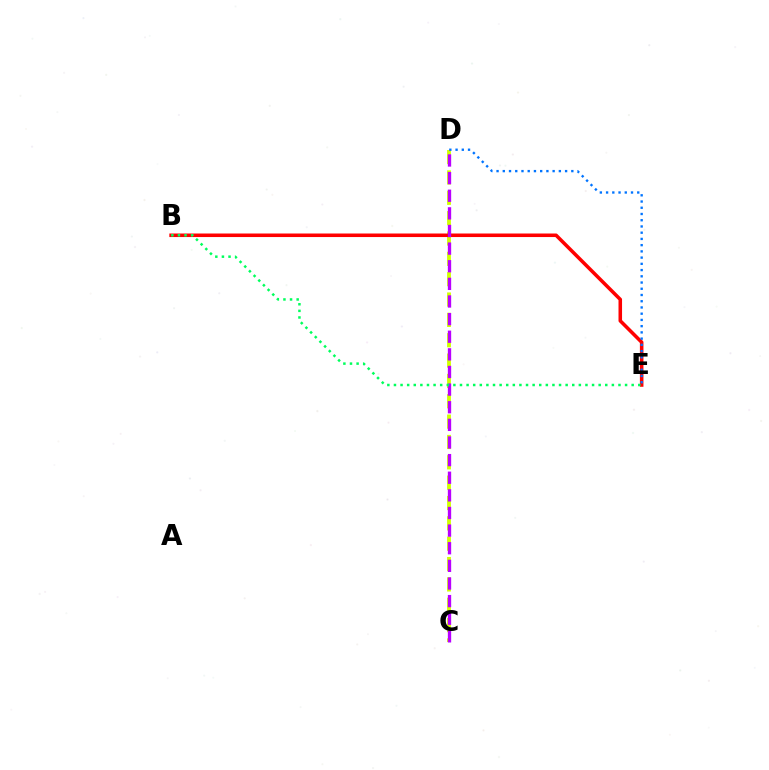{('C', 'D'): [{'color': '#d1ff00', 'line_style': 'dashed', 'thickness': 2.76}, {'color': '#b900ff', 'line_style': 'dashed', 'thickness': 2.39}], ('B', 'E'): [{'color': '#ff0000', 'line_style': 'solid', 'thickness': 2.56}, {'color': '#00ff5c', 'line_style': 'dotted', 'thickness': 1.79}], ('D', 'E'): [{'color': '#0074ff', 'line_style': 'dotted', 'thickness': 1.69}]}